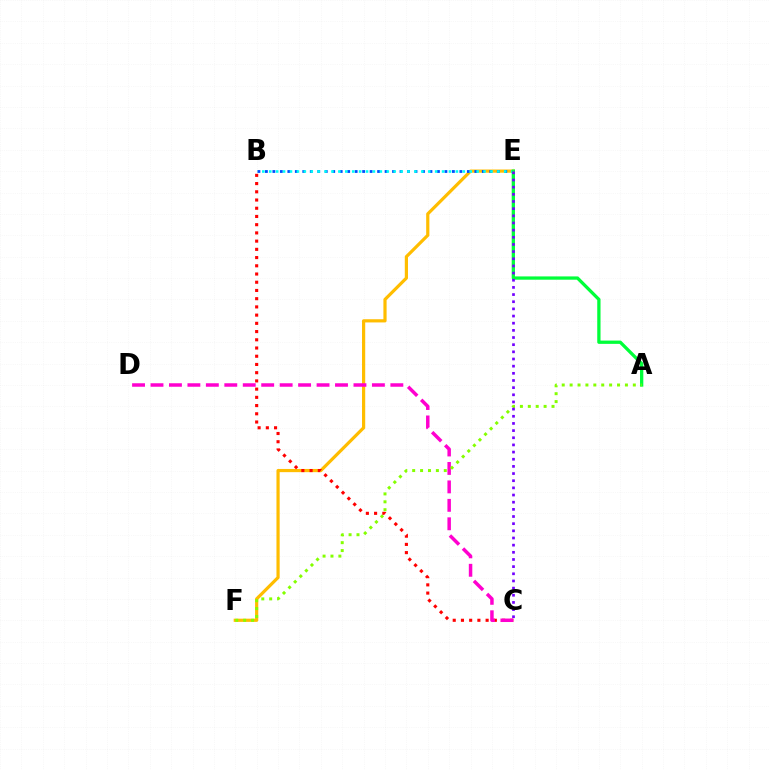{('E', 'F'): [{'color': '#ffbd00', 'line_style': 'solid', 'thickness': 2.3}], ('B', 'E'): [{'color': '#004bff', 'line_style': 'dotted', 'thickness': 2.03}, {'color': '#00fff6', 'line_style': 'dotted', 'thickness': 1.88}], ('B', 'C'): [{'color': '#ff0000', 'line_style': 'dotted', 'thickness': 2.23}], ('C', 'D'): [{'color': '#ff00cf', 'line_style': 'dashed', 'thickness': 2.51}], ('A', 'E'): [{'color': '#00ff39', 'line_style': 'solid', 'thickness': 2.37}], ('A', 'F'): [{'color': '#84ff00', 'line_style': 'dotted', 'thickness': 2.15}], ('C', 'E'): [{'color': '#7200ff', 'line_style': 'dotted', 'thickness': 1.95}]}